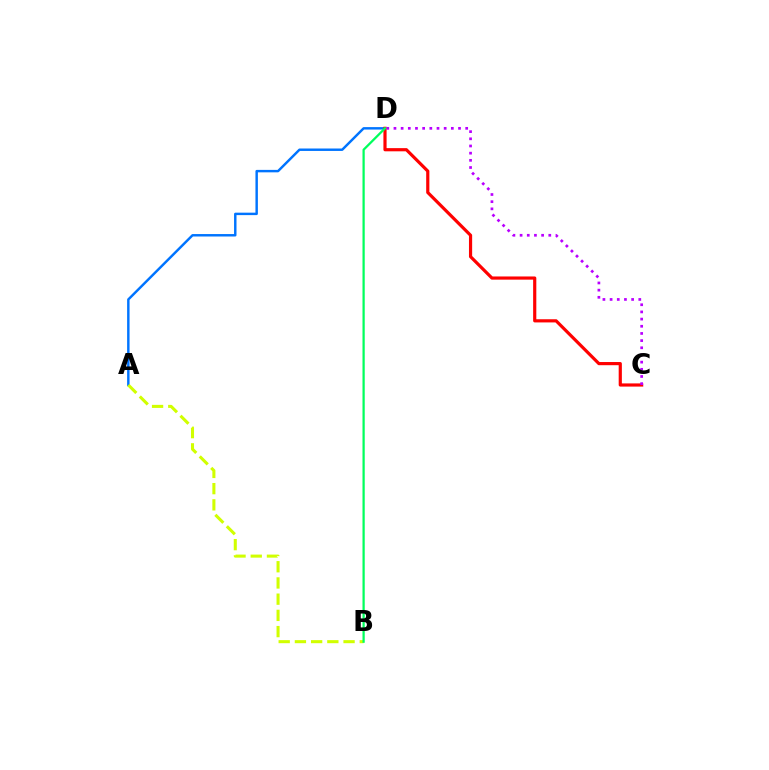{('A', 'D'): [{'color': '#0074ff', 'line_style': 'solid', 'thickness': 1.76}], ('A', 'B'): [{'color': '#d1ff00', 'line_style': 'dashed', 'thickness': 2.2}], ('C', 'D'): [{'color': '#ff0000', 'line_style': 'solid', 'thickness': 2.29}, {'color': '#b900ff', 'line_style': 'dotted', 'thickness': 1.95}], ('B', 'D'): [{'color': '#00ff5c', 'line_style': 'solid', 'thickness': 1.62}]}